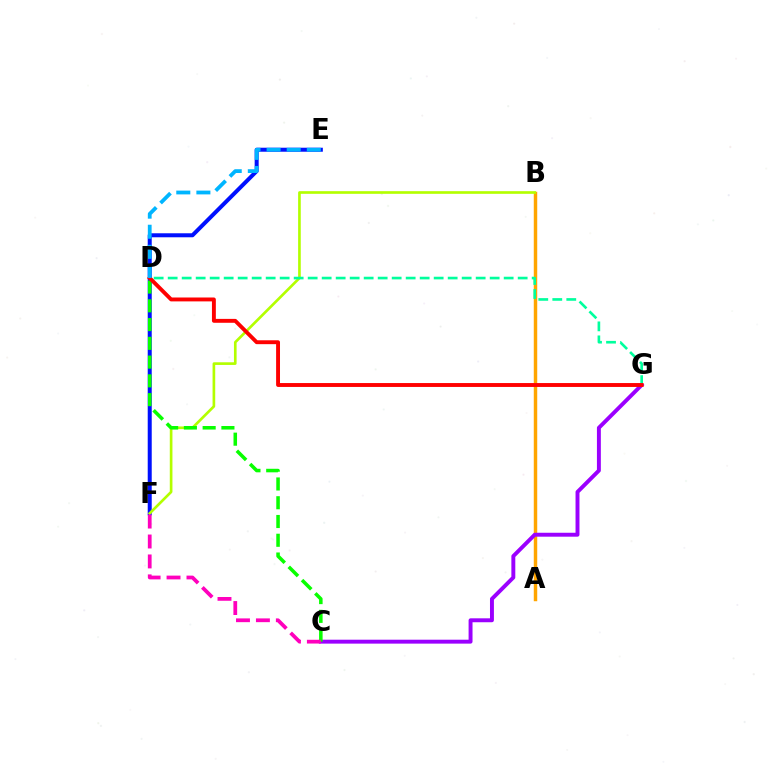{('A', 'B'): [{'color': '#ffa500', 'line_style': 'solid', 'thickness': 2.49}], ('E', 'F'): [{'color': '#0010ff', 'line_style': 'solid', 'thickness': 2.89}], ('B', 'F'): [{'color': '#b3ff00', 'line_style': 'solid', 'thickness': 1.91}], ('C', 'G'): [{'color': '#9b00ff', 'line_style': 'solid', 'thickness': 2.83}], ('C', 'D'): [{'color': '#08ff00', 'line_style': 'dashed', 'thickness': 2.55}], ('D', 'G'): [{'color': '#00ff9d', 'line_style': 'dashed', 'thickness': 1.9}, {'color': '#ff0000', 'line_style': 'solid', 'thickness': 2.8}], ('D', 'E'): [{'color': '#00b5ff', 'line_style': 'dashed', 'thickness': 2.73}], ('C', 'F'): [{'color': '#ff00bd', 'line_style': 'dashed', 'thickness': 2.71}]}